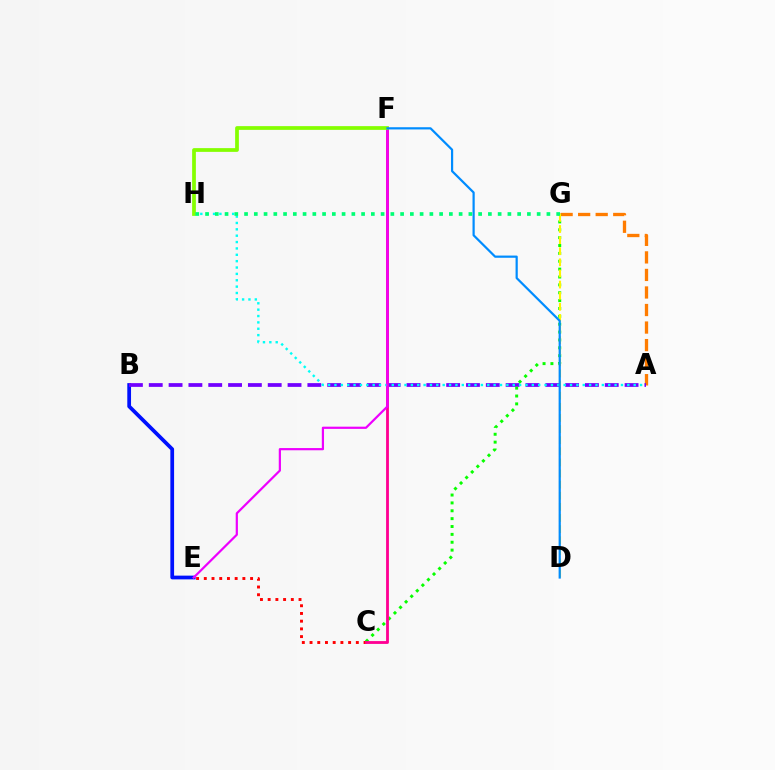{('B', 'E'): [{'color': '#0010ff', 'line_style': 'solid', 'thickness': 2.69}], ('A', 'G'): [{'color': '#ff7c00', 'line_style': 'dashed', 'thickness': 2.38}], ('C', 'E'): [{'color': '#ff0000', 'line_style': 'dotted', 'thickness': 2.1}], ('A', 'B'): [{'color': '#7200ff', 'line_style': 'dashed', 'thickness': 2.69}], ('C', 'G'): [{'color': '#08ff00', 'line_style': 'dotted', 'thickness': 2.14}], ('C', 'F'): [{'color': '#ff0094', 'line_style': 'solid', 'thickness': 2.04}], ('A', 'H'): [{'color': '#00fff6', 'line_style': 'dotted', 'thickness': 1.73}], ('E', 'F'): [{'color': '#ee00ff', 'line_style': 'solid', 'thickness': 1.59}], ('D', 'G'): [{'color': '#fcf500', 'line_style': 'dashed', 'thickness': 1.51}], ('F', 'H'): [{'color': '#84ff00', 'line_style': 'solid', 'thickness': 2.69}], ('D', 'F'): [{'color': '#008cff', 'line_style': 'solid', 'thickness': 1.59}], ('G', 'H'): [{'color': '#00ff74', 'line_style': 'dotted', 'thickness': 2.65}]}